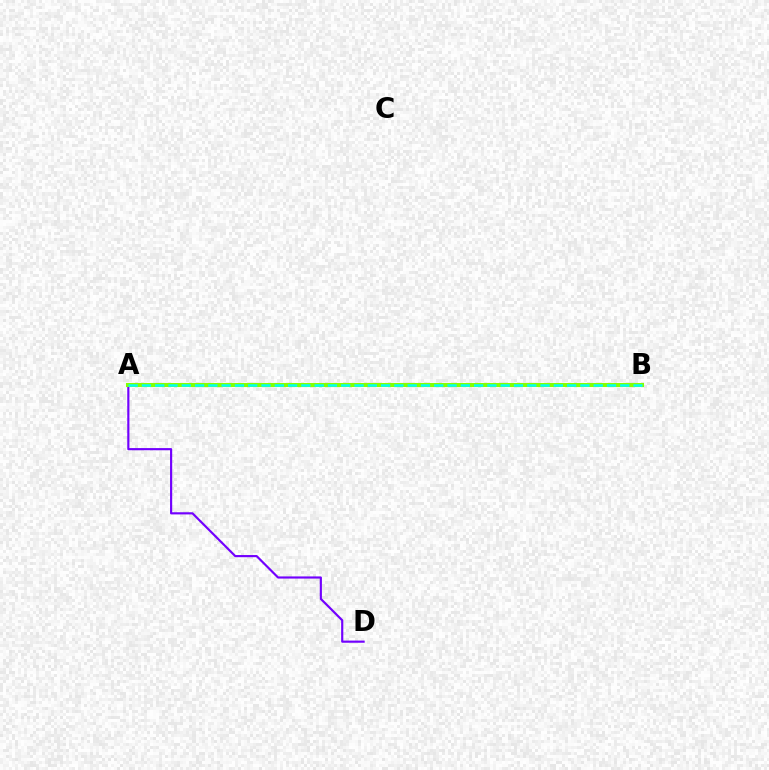{('A', 'D'): [{'color': '#7200ff', 'line_style': 'solid', 'thickness': 1.55}], ('A', 'B'): [{'color': '#ff0000', 'line_style': 'solid', 'thickness': 2.03}, {'color': '#84ff00', 'line_style': 'solid', 'thickness': 2.91}, {'color': '#00fff6', 'line_style': 'dashed', 'thickness': 1.81}]}